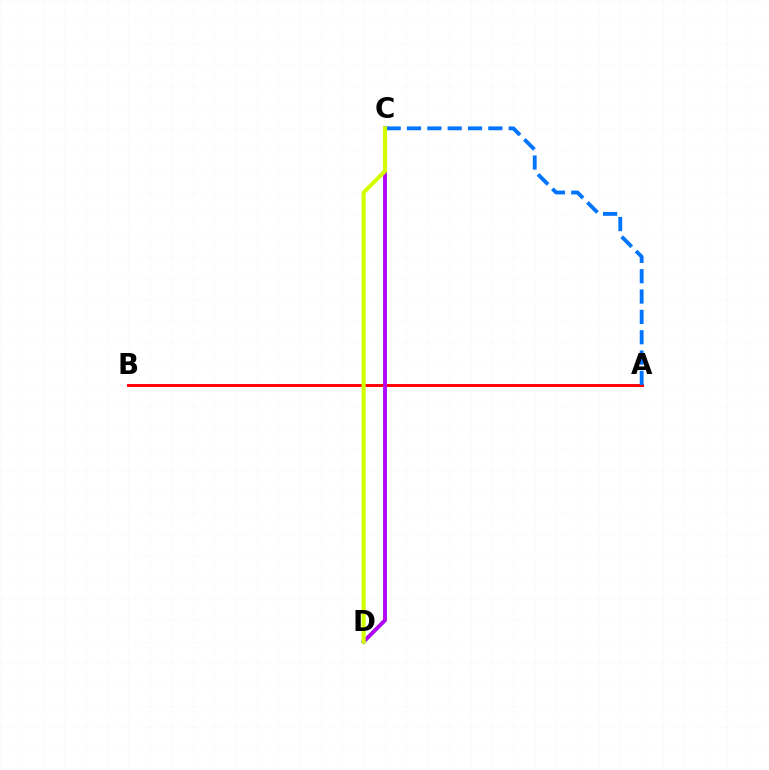{('C', 'D'): [{'color': '#00ff5c', 'line_style': 'solid', 'thickness': 2.72}, {'color': '#b900ff', 'line_style': 'solid', 'thickness': 2.71}, {'color': '#d1ff00', 'line_style': 'solid', 'thickness': 2.96}], ('A', 'B'): [{'color': '#ff0000', 'line_style': 'solid', 'thickness': 2.09}], ('A', 'C'): [{'color': '#0074ff', 'line_style': 'dashed', 'thickness': 2.76}]}